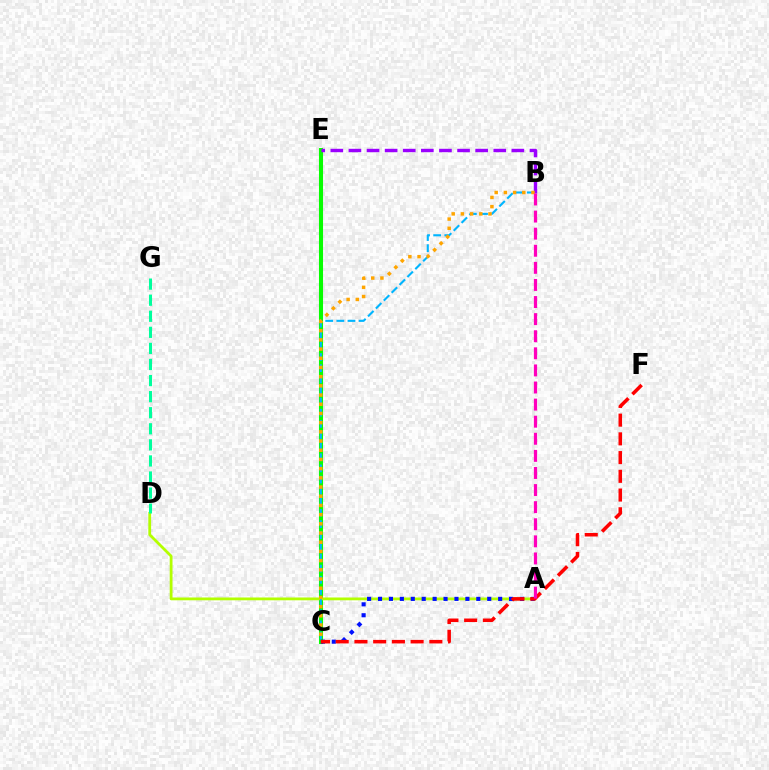{('C', 'E'): [{'color': '#08ff00', 'line_style': 'solid', 'thickness': 2.93}], ('A', 'D'): [{'color': '#b3ff00', 'line_style': 'solid', 'thickness': 2.01}], ('A', 'C'): [{'color': '#0010ff', 'line_style': 'dotted', 'thickness': 2.97}], ('B', 'C'): [{'color': '#00b5ff', 'line_style': 'dashed', 'thickness': 1.51}, {'color': '#ffa500', 'line_style': 'dotted', 'thickness': 2.5}], ('D', 'G'): [{'color': '#00ff9d', 'line_style': 'dashed', 'thickness': 2.18}], ('B', 'E'): [{'color': '#9b00ff', 'line_style': 'dashed', 'thickness': 2.46}], ('C', 'F'): [{'color': '#ff0000', 'line_style': 'dashed', 'thickness': 2.54}], ('A', 'B'): [{'color': '#ff00bd', 'line_style': 'dashed', 'thickness': 2.32}]}